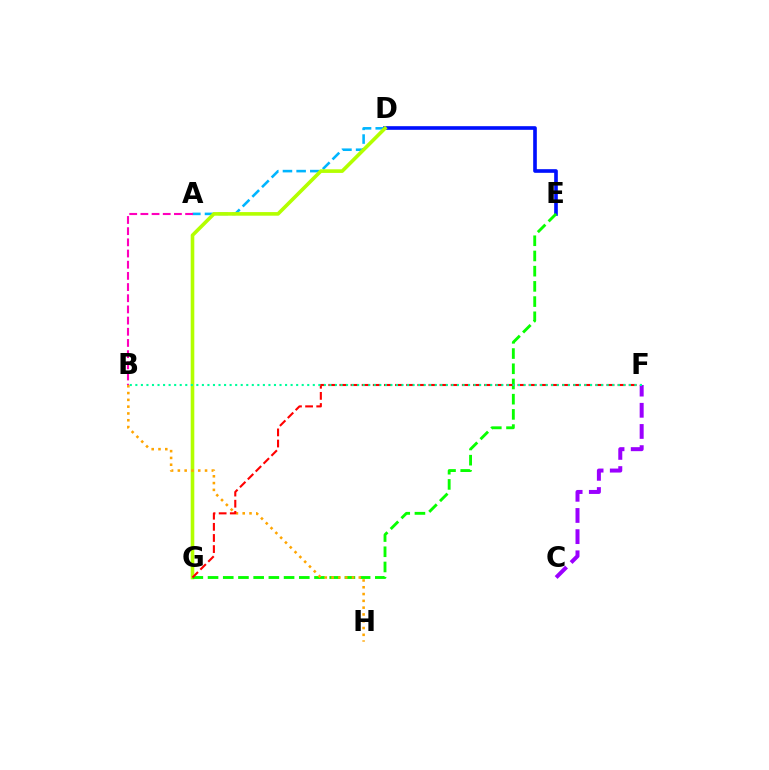{('A', 'D'): [{'color': '#00b5ff', 'line_style': 'dashed', 'thickness': 1.86}], ('D', 'E'): [{'color': '#0010ff', 'line_style': 'solid', 'thickness': 2.62}], ('C', 'F'): [{'color': '#9b00ff', 'line_style': 'dashed', 'thickness': 2.88}], ('D', 'G'): [{'color': '#b3ff00', 'line_style': 'solid', 'thickness': 2.6}], ('E', 'G'): [{'color': '#08ff00', 'line_style': 'dashed', 'thickness': 2.07}], ('B', 'H'): [{'color': '#ffa500', 'line_style': 'dotted', 'thickness': 1.85}], ('F', 'G'): [{'color': '#ff0000', 'line_style': 'dashed', 'thickness': 1.51}], ('B', 'F'): [{'color': '#00ff9d', 'line_style': 'dotted', 'thickness': 1.51}], ('A', 'B'): [{'color': '#ff00bd', 'line_style': 'dashed', 'thickness': 1.52}]}